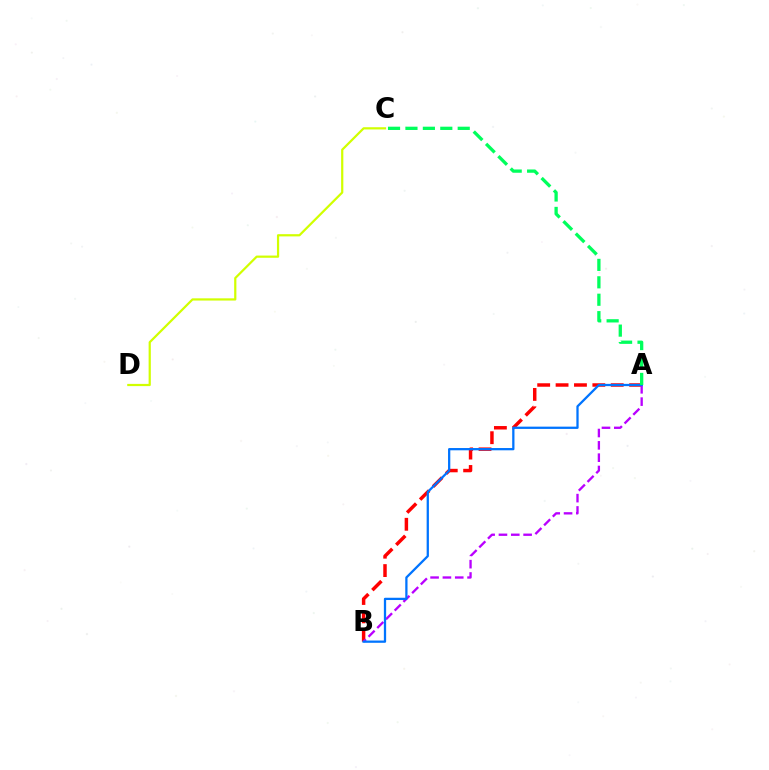{('A', 'B'): [{'color': '#ff0000', 'line_style': 'dashed', 'thickness': 2.5}, {'color': '#b900ff', 'line_style': 'dashed', 'thickness': 1.67}, {'color': '#0074ff', 'line_style': 'solid', 'thickness': 1.63}], ('C', 'D'): [{'color': '#d1ff00', 'line_style': 'solid', 'thickness': 1.6}], ('A', 'C'): [{'color': '#00ff5c', 'line_style': 'dashed', 'thickness': 2.37}]}